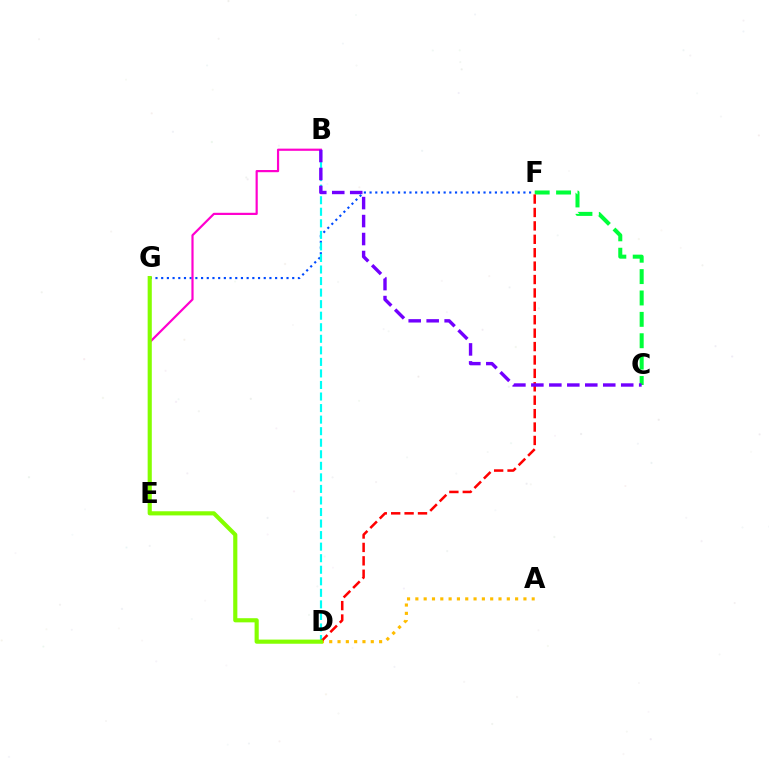{('F', 'G'): [{'color': '#004bff', 'line_style': 'dotted', 'thickness': 1.55}], ('B', 'D'): [{'color': '#00fff6', 'line_style': 'dashed', 'thickness': 1.57}], ('C', 'F'): [{'color': '#00ff39', 'line_style': 'dashed', 'thickness': 2.9}], ('B', 'E'): [{'color': '#ff00cf', 'line_style': 'solid', 'thickness': 1.58}], ('A', 'D'): [{'color': '#ffbd00', 'line_style': 'dotted', 'thickness': 2.26}], ('D', 'F'): [{'color': '#ff0000', 'line_style': 'dashed', 'thickness': 1.82}], ('D', 'G'): [{'color': '#84ff00', 'line_style': 'solid', 'thickness': 2.98}], ('B', 'C'): [{'color': '#7200ff', 'line_style': 'dashed', 'thickness': 2.44}]}